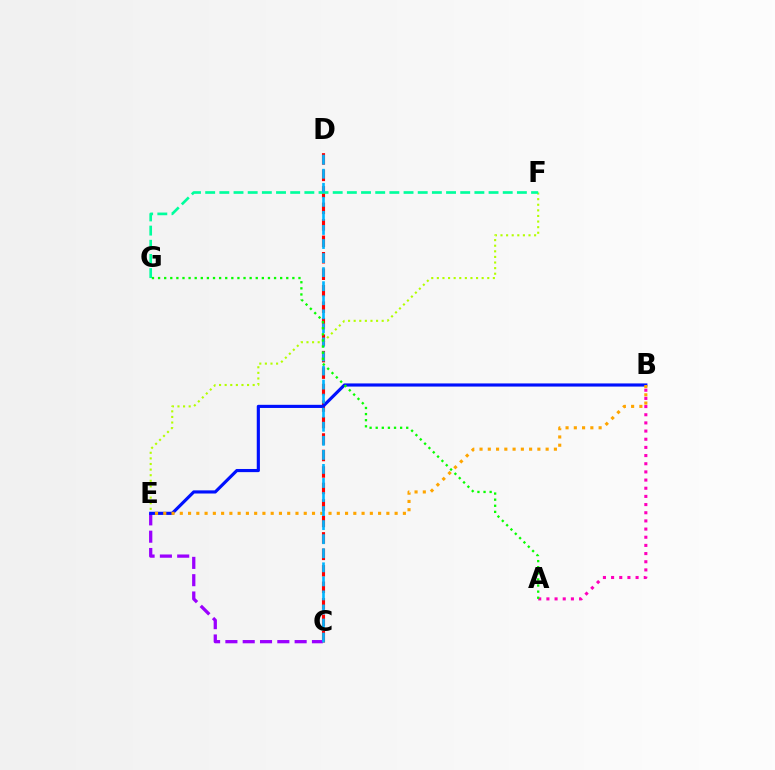{('E', 'F'): [{'color': '#b3ff00', 'line_style': 'dotted', 'thickness': 1.52}], ('C', 'D'): [{'color': '#ff0000', 'line_style': 'dashed', 'thickness': 2.24}, {'color': '#00b5ff', 'line_style': 'dashed', 'thickness': 1.91}], ('C', 'E'): [{'color': '#9b00ff', 'line_style': 'dashed', 'thickness': 2.35}], ('B', 'E'): [{'color': '#0010ff', 'line_style': 'solid', 'thickness': 2.27}, {'color': '#ffa500', 'line_style': 'dotted', 'thickness': 2.24}], ('F', 'G'): [{'color': '#00ff9d', 'line_style': 'dashed', 'thickness': 1.92}], ('A', 'B'): [{'color': '#ff00bd', 'line_style': 'dotted', 'thickness': 2.22}], ('A', 'G'): [{'color': '#08ff00', 'line_style': 'dotted', 'thickness': 1.66}]}